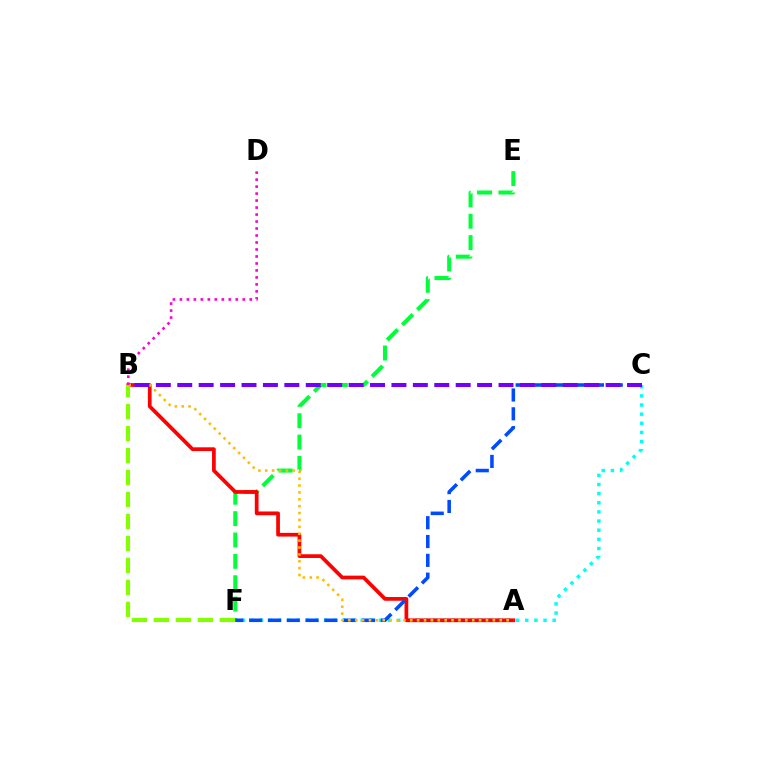{('C', 'F'): [{'color': '#00fff6', 'line_style': 'dotted', 'thickness': 2.48}, {'color': '#004bff', 'line_style': 'dashed', 'thickness': 2.56}], ('E', 'F'): [{'color': '#00ff39', 'line_style': 'dashed', 'thickness': 2.9}], ('A', 'B'): [{'color': '#ff0000', 'line_style': 'solid', 'thickness': 2.69}, {'color': '#ffbd00', 'line_style': 'dotted', 'thickness': 1.87}], ('B', 'F'): [{'color': '#84ff00', 'line_style': 'dashed', 'thickness': 2.99}], ('B', 'D'): [{'color': '#ff00cf', 'line_style': 'dotted', 'thickness': 1.9}], ('B', 'C'): [{'color': '#7200ff', 'line_style': 'dashed', 'thickness': 2.91}]}